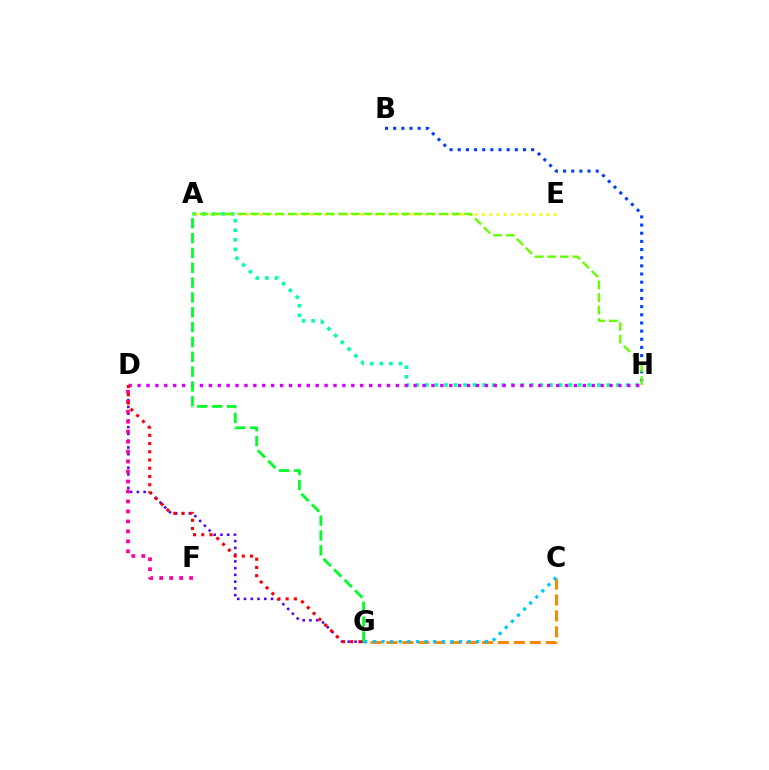{('C', 'G'): [{'color': '#ff8800', 'line_style': 'dashed', 'thickness': 2.16}, {'color': '#00c7ff', 'line_style': 'dotted', 'thickness': 2.34}], ('D', 'G'): [{'color': '#4f00ff', 'line_style': 'dotted', 'thickness': 1.83}, {'color': '#ff0000', 'line_style': 'dotted', 'thickness': 2.24}], ('A', 'E'): [{'color': '#eeff00', 'line_style': 'dotted', 'thickness': 1.95}], ('A', 'H'): [{'color': '#00ffaf', 'line_style': 'dotted', 'thickness': 2.6}, {'color': '#66ff00', 'line_style': 'dashed', 'thickness': 1.71}], ('B', 'H'): [{'color': '#003fff', 'line_style': 'dotted', 'thickness': 2.22}], ('D', 'H'): [{'color': '#d600ff', 'line_style': 'dotted', 'thickness': 2.42}], ('A', 'G'): [{'color': '#00ff27', 'line_style': 'dashed', 'thickness': 2.02}], ('D', 'F'): [{'color': '#ff00a0', 'line_style': 'dotted', 'thickness': 2.71}]}